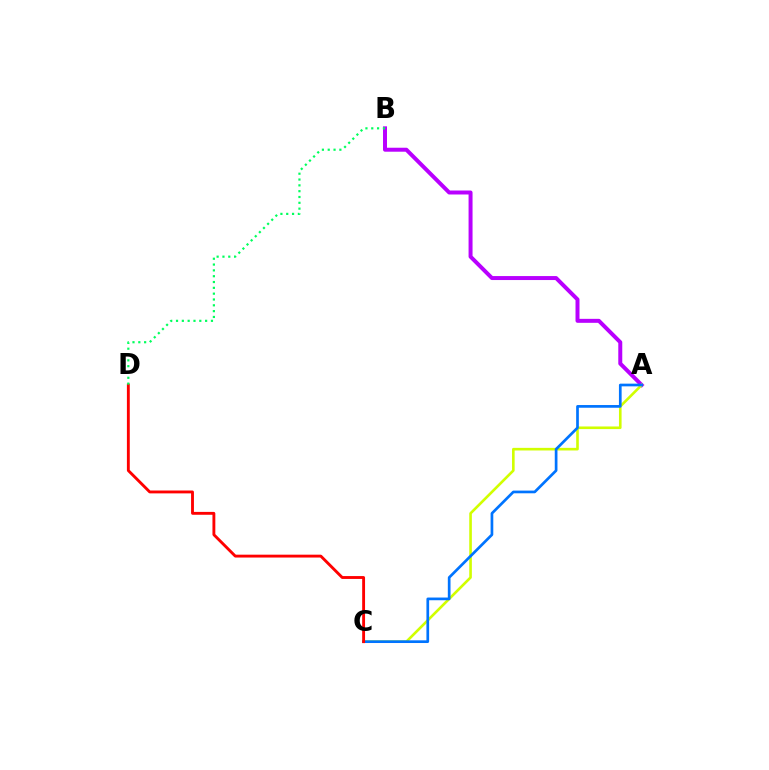{('A', 'B'): [{'color': '#b900ff', 'line_style': 'solid', 'thickness': 2.86}], ('A', 'C'): [{'color': '#d1ff00', 'line_style': 'solid', 'thickness': 1.88}, {'color': '#0074ff', 'line_style': 'solid', 'thickness': 1.94}], ('C', 'D'): [{'color': '#ff0000', 'line_style': 'solid', 'thickness': 2.07}], ('B', 'D'): [{'color': '#00ff5c', 'line_style': 'dotted', 'thickness': 1.58}]}